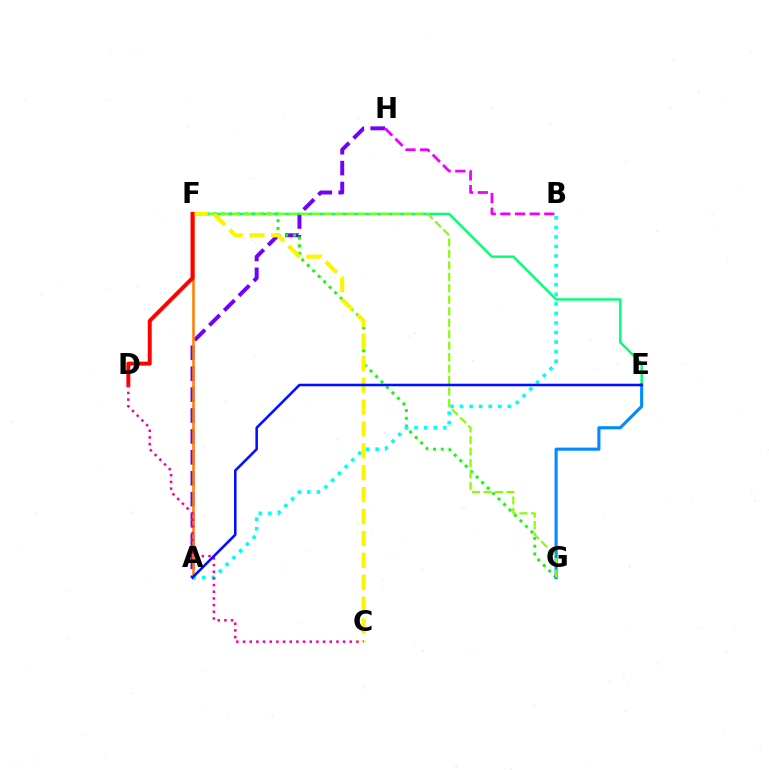{('A', 'H'): [{'color': '#7200ff', 'line_style': 'dashed', 'thickness': 2.84}], ('F', 'G'): [{'color': '#08ff00', 'line_style': 'dotted', 'thickness': 2.1}, {'color': '#84ff00', 'line_style': 'dashed', 'thickness': 1.56}], ('E', 'F'): [{'color': '#00ff74', 'line_style': 'solid', 'thickness': 1.73}], ('E', 'G'): [{'color': '#008cff', 'line_style': 'solid', 'thickness': 2.24}], ('A', 'F'): [{'color': '#ff7c00', 'line_style': 'solid', 'thickness': 1.81}], ('A', 'B'): [{'color': '#00fff6', 'line_style': 'dotted', 'thickness': 2.6}], ('C', 'F'): [{'color': '#fcf500', 'line_style': 'dashed', 'thickness': 2.97}], ('D', 'F'): [{'color': '#ff0000', 'line_style': 'solid', 'thickness': 2.84}], ('B', 'H'): [{'color': '#ee00ff', 'line_style': 'dashed', 'thickness': 1.99}], ('C', 'D'): [{'color': '#ff0094', 'line_style': 'dotted', 'thickness': 1.81}], ('A', 'E'): [{'color': '#0010ff', 'line_style': 'solid', 'thickness': 1.85}]}